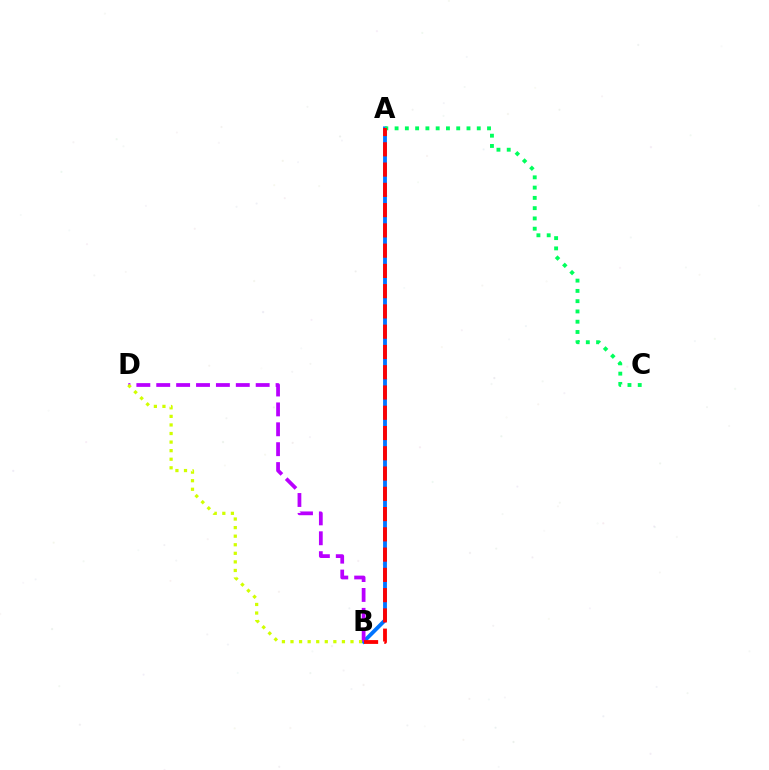{('A', 'B'): [{'color': '#0074ff', 'line_style': 'solid', 'thickness': 2.77}, {'color': '#ff0000', 'line_style': 'dashed', 'thickness': 2.75}], ('A', 'C'): [{'color': '#00ff5c', 'line_style': 'dotted', 'thickness': 2.79}], ('B', 'D'): [{'color': '#b900ff', 'line_style': 'dashed', 'thickness': 2.7}, {'color': '#d1ff00', 'line_style': 'dotted', 'thickness': 2.33}]}